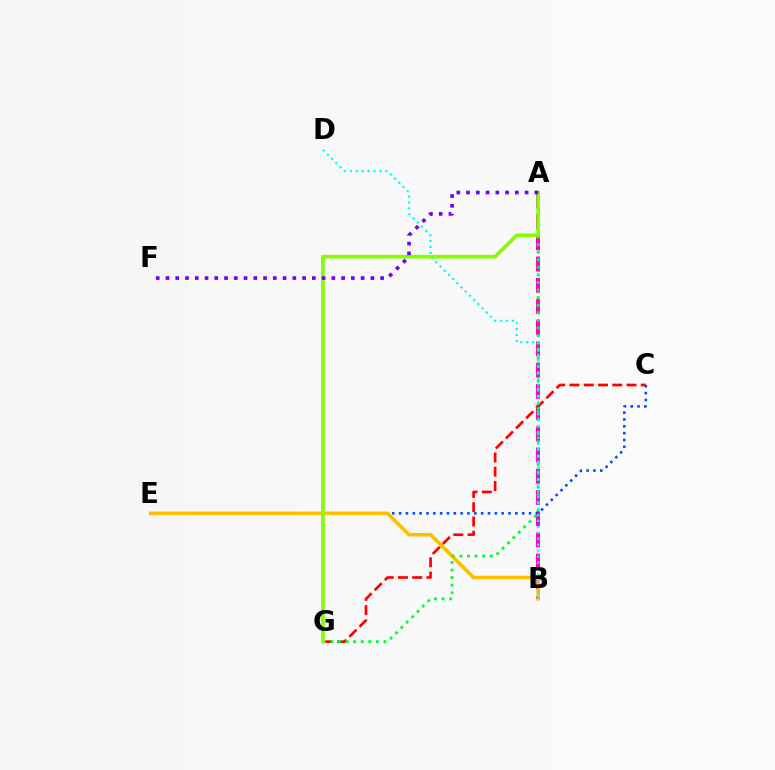{('A', 'B'): [{'color': '#ff00cf', 'line_style': 'dashed', 'thickness': 2.88}], ('C', 'E'): [{'color': '#004bff', 'line_style': 'dotted', 'thickness': 1.86}], ('B', 'E'): [{'color': '#ffbd00', 'line_style': 'solid', 'thickness': 2.54}], ('C', 'G'): [{'color': '#ff0000', 'line_style': 'dashed', 'thickness': 1.94}], ('A', 'G'): [{'color': '#00ff39', 'line_style': 'dotted', 'thickness': 2.06}, {'color': '#84ff00', 'line_style': 'solid', 'thickness': 2.65}], ('B', 'D'): [{'color': '#00fff6', 'line_style': 'dotted', 'thickness': 1.61}], ('A', 'F'): [{'color': '#7200ff', 'line_style': 'dotted', 'thickness': 2.65}]}